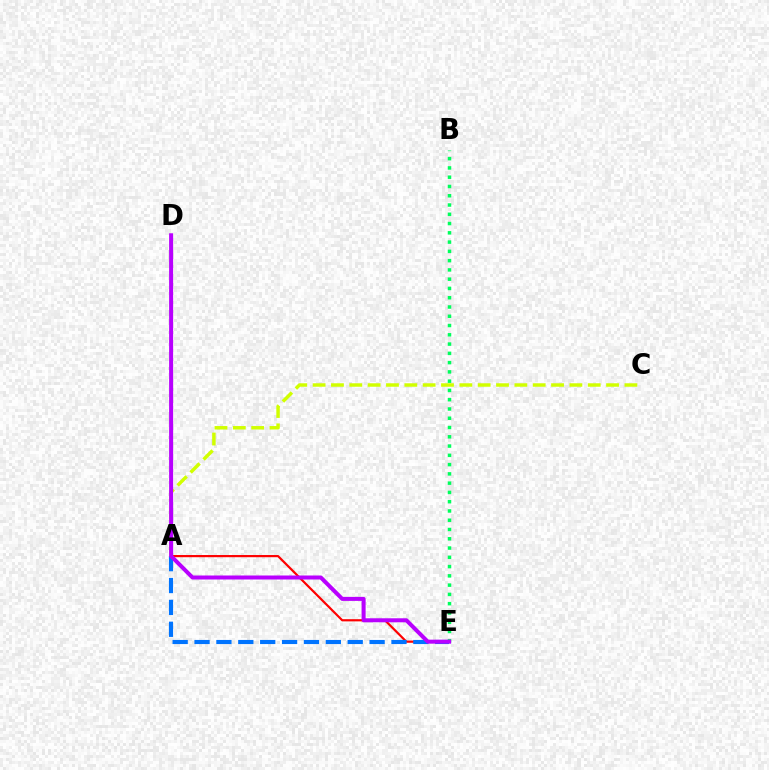{('A', 'E'): [{'color': '#ff0000', 'line_style': 'solid', 'thickness': 1.58}, {'color': '#0074ff', 'line_style': 'dashed', 'thickness': 2.97}], ('A', 'C'): [{'color': '#d1ff00', 'line_style': 'dashed', 'thickness': 2.49}], ('B', 'E'): [{'color': '#00ff5c', 'line_style': 'dotted', 'thickness': 2.52}], ('D', 'E'): [{'color': '#b900ff', 'line_style': 'solid', 'thickness': 2.88}]}